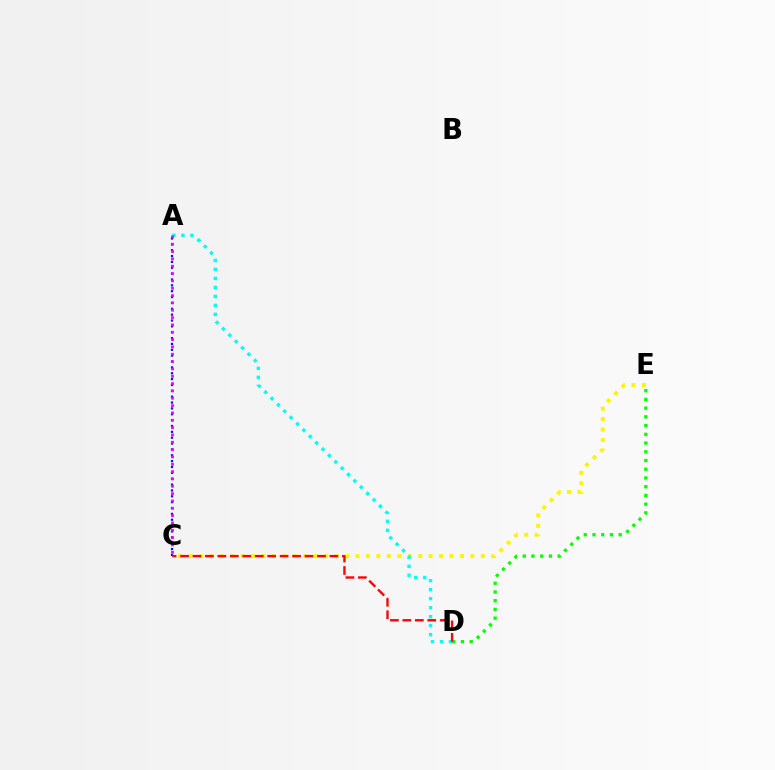{('C', 'E'): [{'color': '#fcf500', 'line_style': 'dotted', 'thickness': 2.84}], ('D', 'E'): [{'color': '#08ff00', 'line_style': 'dotted', 'thickness': 2.37}], ('A', 'C'): [{'color': '#0010ff', 'line_style': 'dotted', 'thickness': 1.59}, {'color': '#ee00ff', 'line_style': 'dotted', 'thickness': 1.99}], ('A', 'D'): [{'color': '#00fff6', 'line_style': 'dotted', 'thickness': 2.44}], ('C', 'D'): [{'color': '#ff0000', 'line_style': 'dashed', 'thickness': 1.69}]}